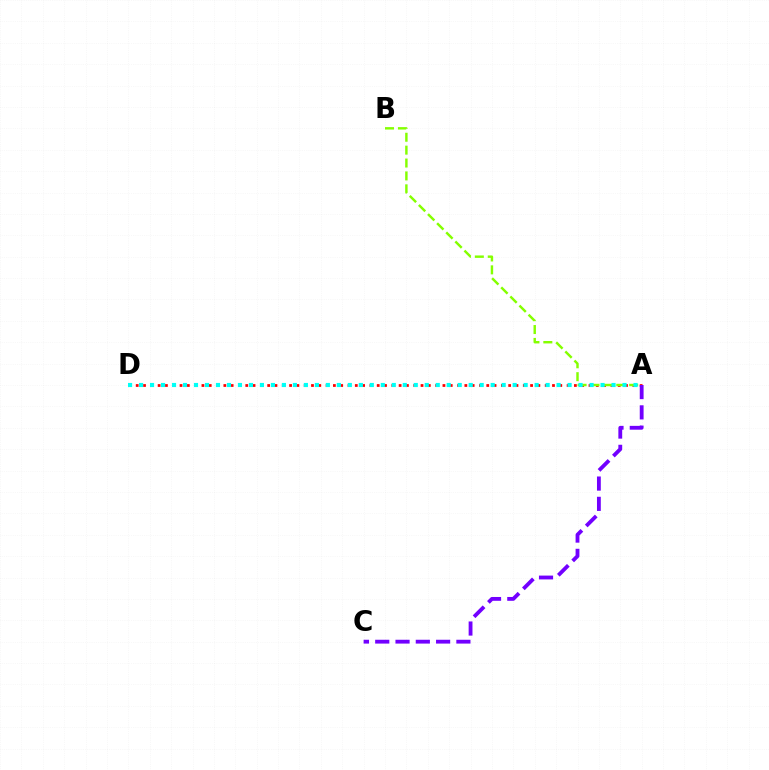{('A', 'D'): [{'color': '#ff0000', 'line_style': 'dotted', 'thickness': 1.98}, {'color': '#00fff6', 'line_style': 'dotted', 'thickness': 2.99}], ('A', 'B'): [{'color': '#84ff00', 'line_style': 'dashed', 'thickness': 1.75}], ('A', 'C'): [{'color': '#7200ff', 'line_style': 'dashed', 'thickness': 2.76}]}